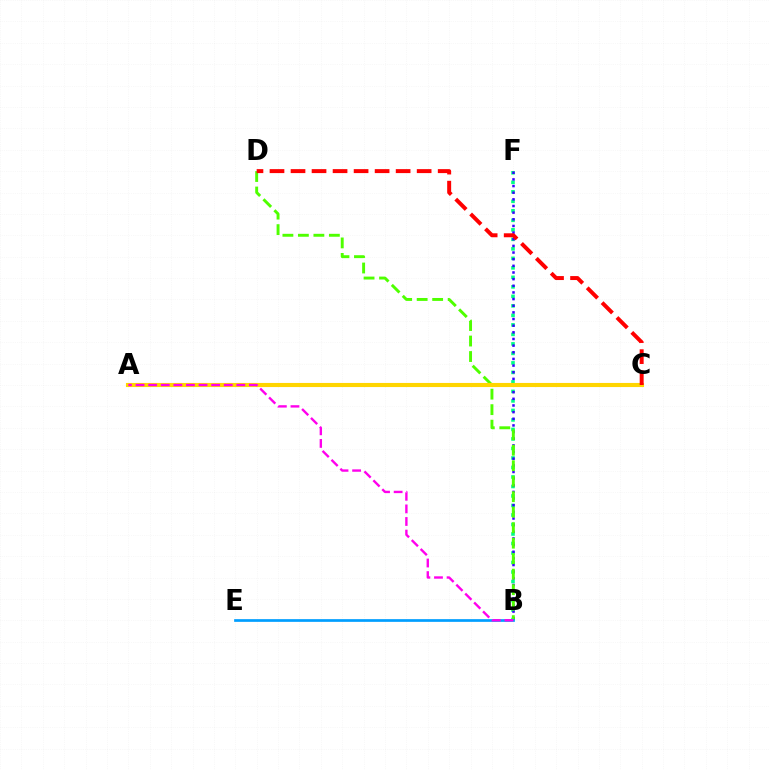{('B', 'F'): [{'color': '#00ff86', 'line_style': 'dotted', 'thickness': 2.58}, {'color': '#3700ff', 'line_style': 'dotted', 'thickness': 1.81}], ('B', 'D'): [{'color': '#4fff00', 'line_style': 'dashed', 'thickness': 2.1}], ('A', 'C'): [{'color': '#ffd500', 'line_style': 'solid', 'thickness': 2.95}], ('B', 'E'): [{'color': '#009eff', 'line_style': 'solid', 'thickness': 1.95}], ('A', 'B'): [{'color': '#ff00ed', 'line_style': 'dashed', 'thickness': 1.71}], ('C', 'D'): [{'color': '#ff0000', 'line_style': 'dashed', 'thickness': 2.86}]}